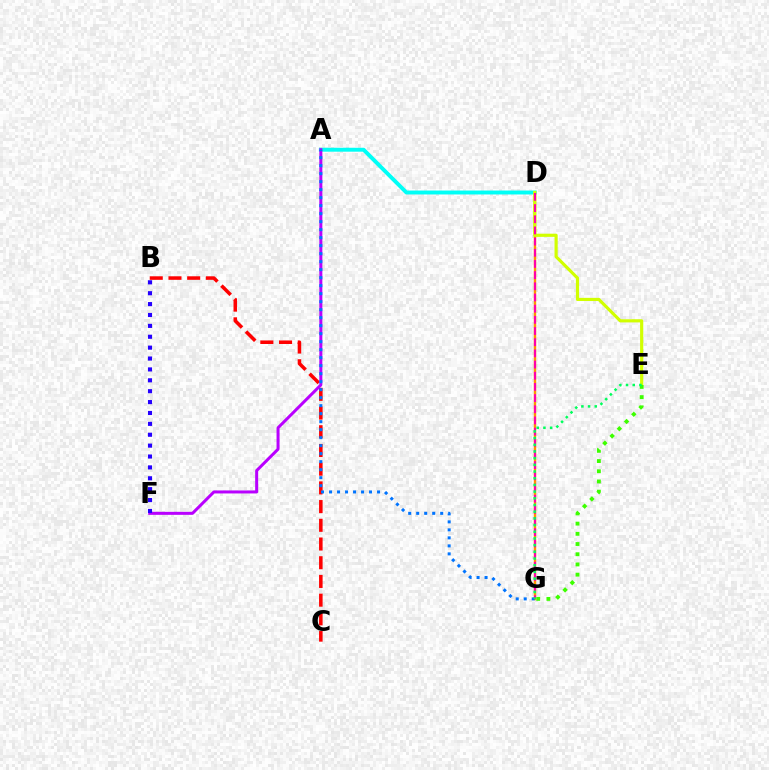{('A', 'D'): [{'color': '#00fff6', 'line_style': 'solid', 'thickness': 2.83}], ('D', 'G'): [{'color': '#ff9400', 'line_style': 'solid', 'thickness': 1.72}, {'color': '#ff00ac', 'line_style': 'dashed', 'thickness': 1.52}], ('D', 'E'): [{'color': '#d1ff00', 'line_style': 'solid', 'thickness': 2.28}], ('B', 'C'): [{'color': '#ff0000', 'line_style': 'dashed', 'thickness': 2.54}], ('E', 'G'): [{'color': '#3dff00', 'line_style': 'dotted', 'thickness': 2.77}, {'color': '#00ff5c', 'line_style': 'dotted', 'thickness': 1.82}], ('A', 'F'): [{'color': '#b900ff', 'line_style': 'solid', 'thickness': 2.17}], ('B', 'F'): [{'color': '#2500ff', 'line_style': 'dotted', 'thickness': 2.96}], ('A', 'G'): [{'color': '#0074ff', 'line_style': 'dotted', 'thickness': 2.17}]}